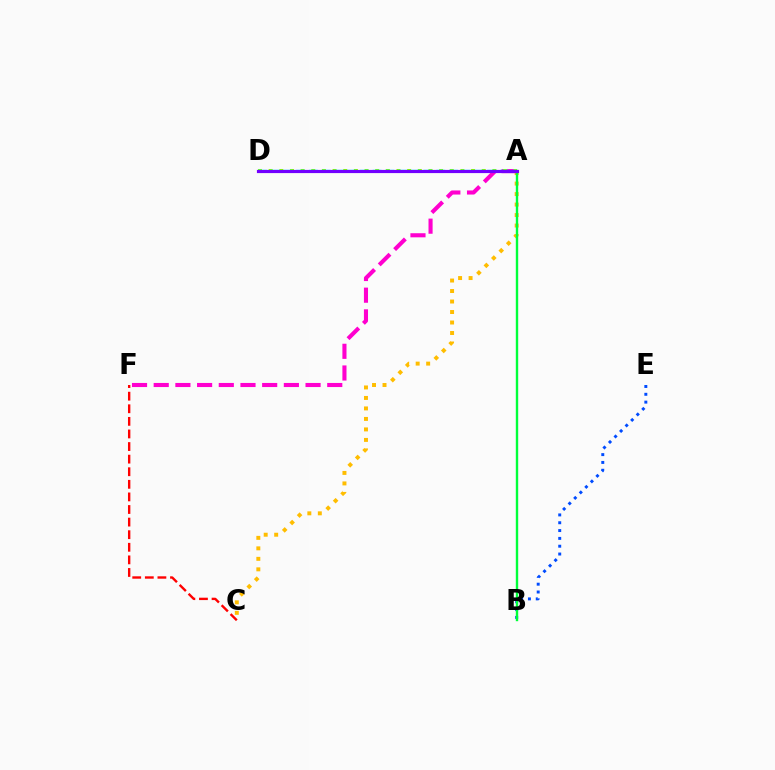{('B', 'E'): [{'color': '#004bff', 'line_style': 'dotted', 'thickness': 2.13}], ('A', 'C'): [{'color': '#ffbd00', 'line_style': 'dotted', 'thickness': 2.85}], ('C', 'F'): [{'color': '#ff0000', 'line_style': 'dashed', 'thickness': 1.71}], ('A', 'F'): [{'color': '#ff00cf', 'line_style': 'dashed', 'thickness': 2.95}], ('A', 'B'): [{'color': '#00ff39', 'line_style': 'solid', 'thickness': 1.72}], ('A', 'D'): [{'color': '#84ff00', 'line_style': 'dotted', 'thickness': 2.89}, {'color': '#00fff6', 'line_style': 'dashed', 'thickness': 1.73}, {'color': '#7200ff', 'line_style': 'solid', 'thickness': 2.28}]}